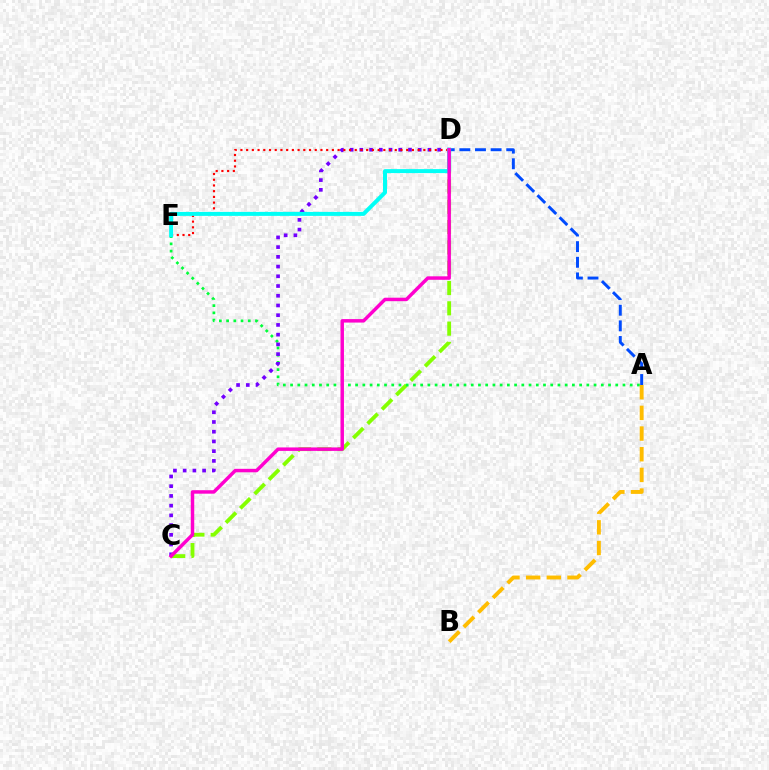{('C', 'D'): [{'color': '#84ff00', 'line_style': 'dashed', 'thickness': 2.76}, {'color': '#7200ff', 'line_style': 'dotted', 'thickness': 2.64}, {'color': '#ff00cf', 'line_style': 'solid', 'thickness': 2.5}], ('A', 'E'): [{'color': '#00ff39', 'line_style': 'dotted', 'thickness': 1.96}], ('A', 'B'): [{'color': '#ffbd00', 'line_style': 'dashed', 'thickness': 2.81}], ('A', 'D'): [{'color': '#004bff', 'line_style': 'dashed', 'thickness': 2.12}], ('D', 'E'): [{'color': '#ff0000', 'line_style': 'dotted', 'thickness': 1.55}, {'color': '#00fff6', 'line_style': 'solid', 'thickness': 2.87}]}